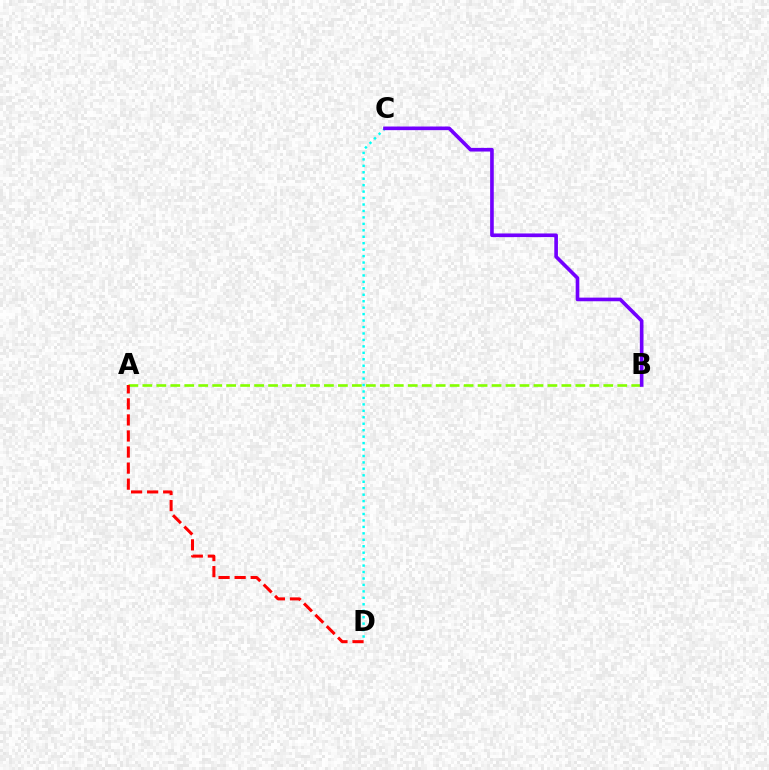{('A', 'B'): [{'color': '#84ff00', 'line_style': 'dashed', 'thickness': 1.9}], ('C', 'D'): [{'color': '#00fff6', 'line_style': 'dotted', 'thickness': 1.75}], ('A', 'D'): [{'color': '#ff0000', 'line_style': 'dashed', 'thickness': 2.18}], ('B', 'C'): [{'color': '#7200ff', 'line_style': 'solid', 'thickness': 2.62}]}